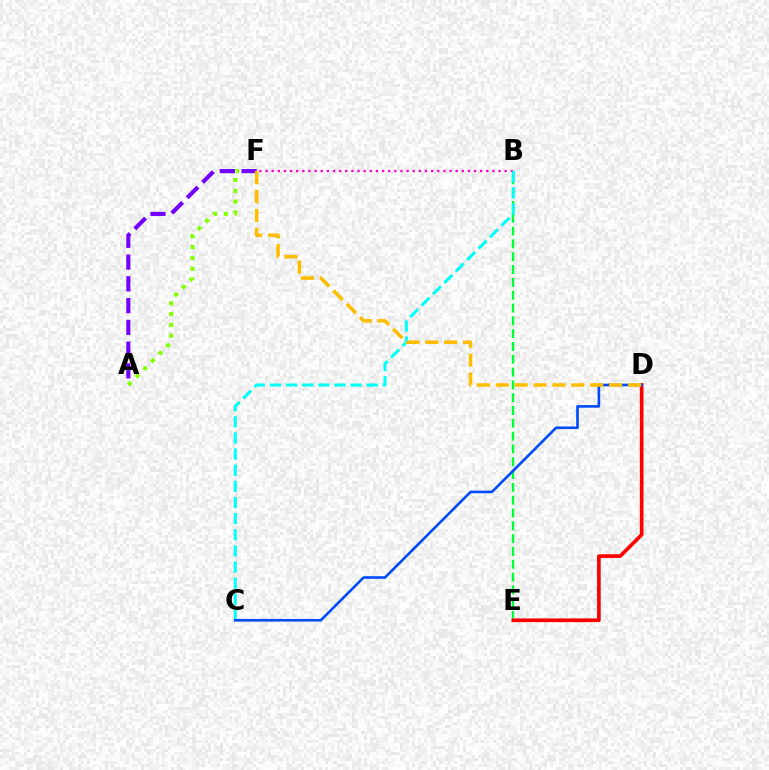{('A', 'F'): [{'color': '#84ff00', 'line_style': 'dotted', 'thickness': 2.94}, {'color': '#7200ff', 'line_style': 'dashed', 'thickness': 2.96}], ('B', 'E'): [{'color': '#00ff39', 'line_style': 'dashed', 'thickness': 1.74}], ('D', 'E'): [{'color': '#ff0000', 'line_style': 'solid', 'thickness': 2.64}], ('B', 'F'): [{'color': '#ff00cf', 'line_style': 'dotted', 'thickness': 1.67}], ('B', 'C'): [{'color': '#00fff6', 'line_style': 'dashed', 'thickness': 2.19}], ('C', 'D'): [{'color': '#004bff', 'line_style': 'solid', 'thickness': 1.89}], ('D', 'F'): [{'color': '#ffbd00', 'line_style': 'dashed', 'thickness': 2.56}]}